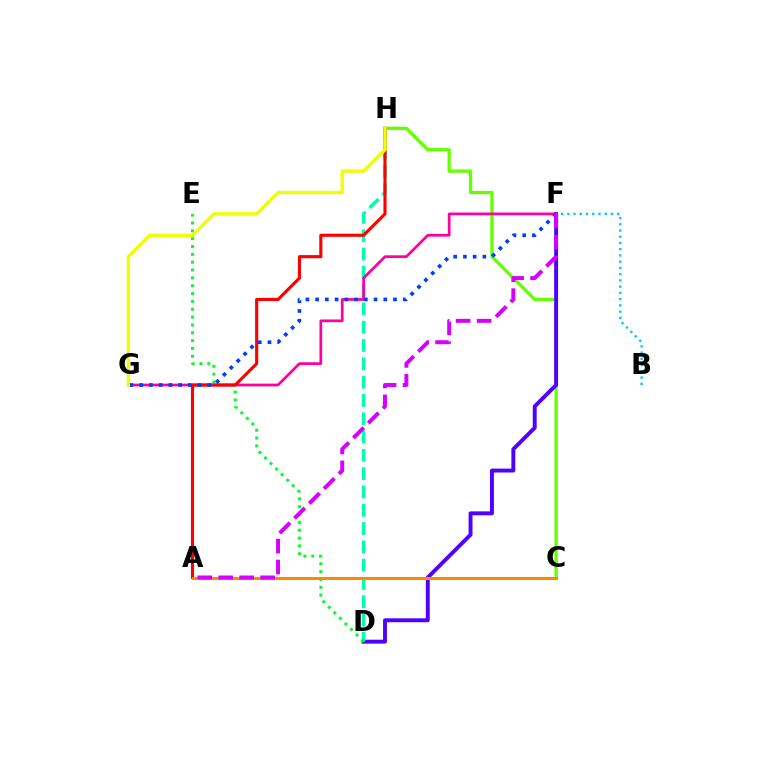{('C', 'H'): [{'color': '#66ff00', 'line_style': 'solid', 'thickness': 2.36}], ('D', 'F'): [{'color': '#4f00ff', 'line_style': 'solid', 'thickness': 2.82}], ('D', 'H'): [{'color': '#00ffaf', 'line_style': 'dashed', 'thickness': 2.49}], ('F', 'G'): [{'color': '#ff00a0', 'line_style': 'solid', 'thickness': 1.96}, {'color': '#003fff', 'line_style': 'dotted', 'thickness': 2.65}], ('D', 'E'): [{'color': '#00ff27', 'line_style': 'dotted', 'thickness': 2.13}], ('A', 'H'): [{'color': '#ff0000', 'line_style': 'solid', 'thickness': 2.24}], ('A', 'C'): [{'color': '#ff8800', 'line_style': 'solid', 'thickness': 2.19}], ('B', 'F'): [{'color': '#00c7ff', 'line_style': 'dotted', 'thickness': 1.69}], ('A', 'F'): [{'color': '#d600ff', 'line_style': 'dashed', 'thickness': 2.85}], ('G', 'H'): [{'color': '#eeff00', 'line_style': 'solid', 'thickness': 2.39}]}